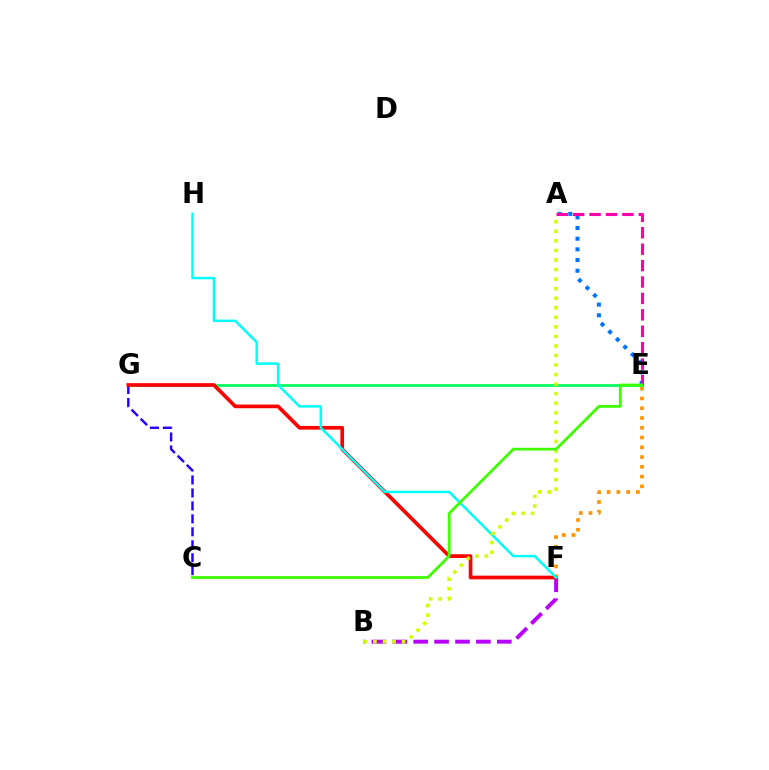{('A', 'E'): [{'color': '#0074ff', 'line_style': 'dotted', 'thickness': 2.9}, {'color': '#ff00ac', 'line_style': 'dashed', 'thickness': 2.23}], ('B', 'F'): [{'color': '#b900ff', 'line_style': 'dashed', 'thickness': 2.84}], ('E', 'G'): [{'color': '#00ff5c', 'line_style': 'solid', 'thickness': 1.95}], ('C', 'G'): [{'color': '#2500ff', 'line_style': 'dashed', 'thickness': 1.76}], ('F', 'G'): [{'color': '#ff0000', 'line_style': 'solid', 'thickness': 2.66}], ('E', 'F'): [{'color': '#ff9400', 'line_style': 'dotted', 'thickness': 2.65}], ('F', 'H'): [{'color': '#00fff6', 'line_style': 'solid', 'thickness': 1.78}], ('A', 'B'): [{'color': '#d1ff00', 'line_style': 'dotted', 'thickness': 2.59}], ('C', 'E'): [{'color': '#3dff00', 'line_style': 'solid', 'thickness': 2.0}]}